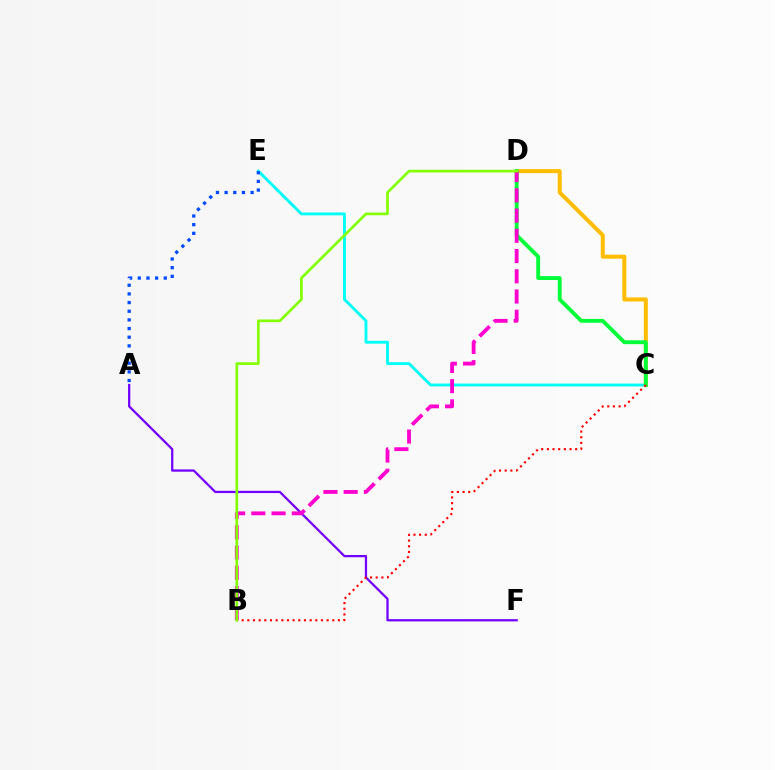{('C', 'E'): [{'color': '#00fff6', 'line_style': 'solid', 'thickness': 2.07}], ('A', 'F'): [{'color': '#7200ff', 'line_style': 'solid', 'thickness': 1.62}], ('A', 'E'): [{'color': '#004bff', 'line_style': 'dotted', 'thickness': 2.35}], ('C', 'D'): [{'color': '#ffbd00', 'line_style': 'solid', 'thickness': 2.9}, {'color': '#00ff39', 'line_style': 'solid', 'thickness': 2.79}], ('B', 'D'): [{'color': '#ff00cf', 'line_style': 'dashed', 'thickness': 2.75}, {'color': '#84ff00', 'line_style': 'solid', 'thickness': 1.94}], ('B', 'C'): [{'color': '#ff0000', 'line_style': 'dotted', 'thickness': 1.54}]}